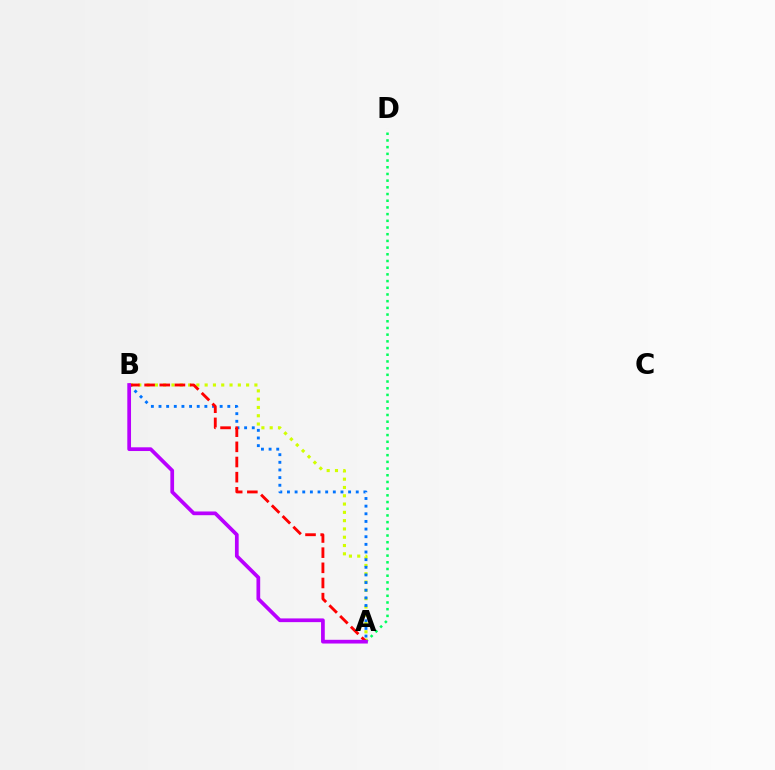{('A', 'D'): [{'color': '#00ff5c', 'line_style': 'dotted', 'thickness': 1.82}], ('A', 'B'): [{'color': '#d1ff00', 'line_style': 'dotted', 'thickness': 2.25}, {'color': '#0074ff', 'line_style': 'dotted', 'thickness': 2.08}, {'color': '#ff0000', 'line_style': 'dashed', 'thickness': 2.06}, {'color': '#b900ff', 'line_style': 'solid', 'thickness': 2.68}]}